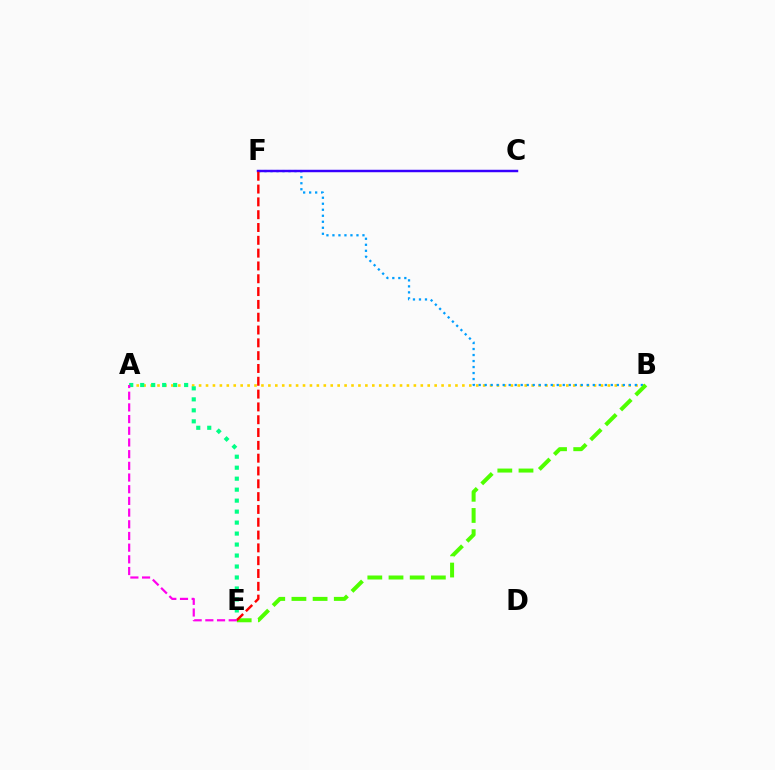{('A', 'B'): [{'color': '#ffd500', 'line_style': 'dotted', 'thickness': 1.88}], ('B', 'F'): [{'color': '#009eff', 'line_style': 'dotted', 'thickness': 1.63}], ('A', 'E'): [{'color': '#00ff86', 'line_style': 'dotted', 'thickness': 2.98}, {'color': '#ff00ed', 'line_style': 'dashed', 'thickness': 1.59}], ('C', 'F'): [{'color': '#3700ff', 'line_style': 'solid', 'thickness': 1.76}], ('B', 'E'): [{'color': '#4fff00', 'line_style': 'dashed', 'thickness': 2.88}], ('E', 'F'): [{'color': '#ff0000', 'line_style': 'dashed', 'thickness': 1.74}]}